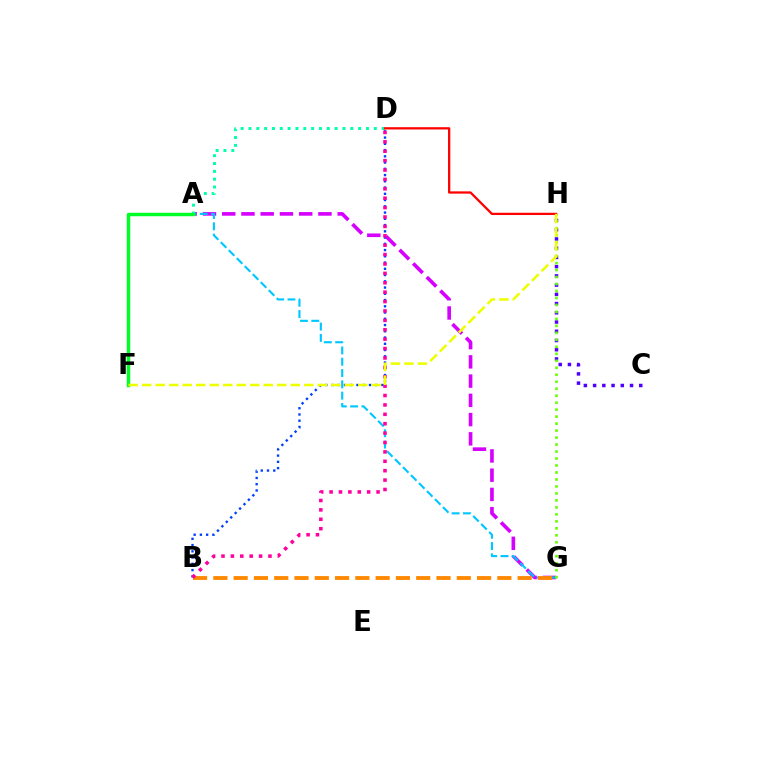{('A', 'G'): [{'color': '#d600ff', 'line_style': 'dashed', 'thickness': 2.61}, {'color': '#00c7ff', 'line_style': 'dashed', 'thickness': 1.54}], ('B', 'G'): [{'color': '#ff8800', 'line_style': 'dashed', 'thickness': 2.76}], ('C', 'H'): [{'color': '#4f00ff', 'line_style': 'dotted', 'thickness': 2.51}], ('A', 'D'): [{'color': '#00ffaf', 'line_style': 'dotted', 'thickness': 2.13}], ('A', 'F'): [{'color': '#00ff27', 'line_style': 'solid', 'thickness': 2.49}], ('B', 'D'): [{'color': '#003fff', 'line_style': 'dotted', 'thickness': 1.7}, {'color': '#ff00a0', 'line_style': 'dotted', 'thickness': 2.55}], ('G', 'H'): [{'color': '#66ff00', 'line_style': 'dotted', 'thickness': 1.9}], ('D', 'H'): [{'color': '#ff0000', 'line_style': 'solid', 'thickness': 1.64}], ('F', 'H'): [{'color': '#eeff00', 'line_style': 'dashed', 'thickness': 1.83}]}